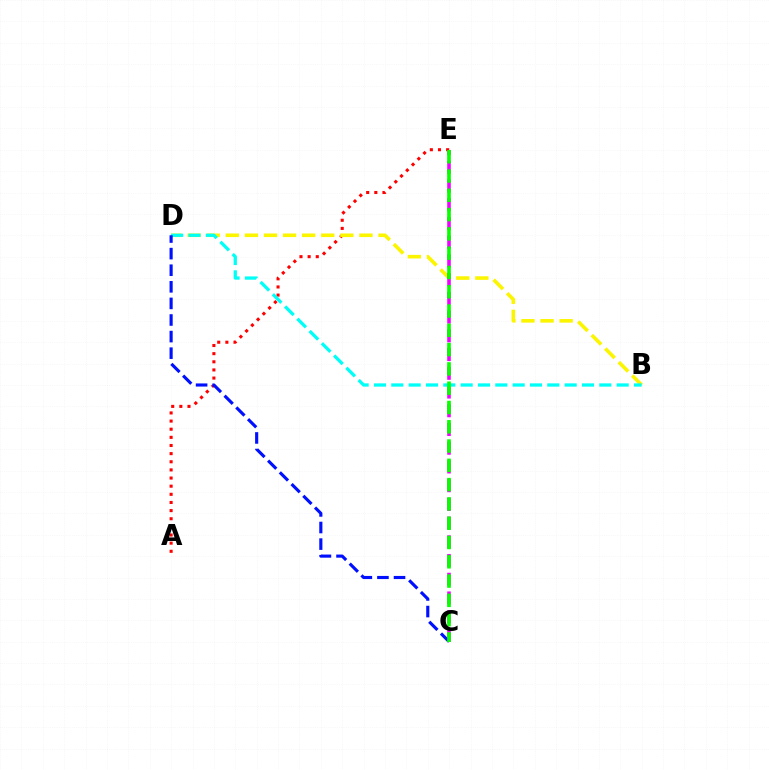{('A', 'E'): [{'color': '#ff0000', 'line_style': 'dotted', 'thickness': 2.21}], ('B', 'D'): [{'color': '#fcf500', 'line_style': 'dashed', 'thickness': 2.59}, {'color': '#00fff6', 'line_style': 'dashed', 'thickness': 2.35}], ('C', 'E'): [{'color': '#ee00ff', 'line_style': 'dashed', 'thickness': 2.54}, {'color': '#08ff00', 'line_style': 'dashed', 'thickness': 2.62}], ('C', 'D'): [{'color': '#0010ff', 'line_style': 'dashed', 'thickness': 2.25}]}